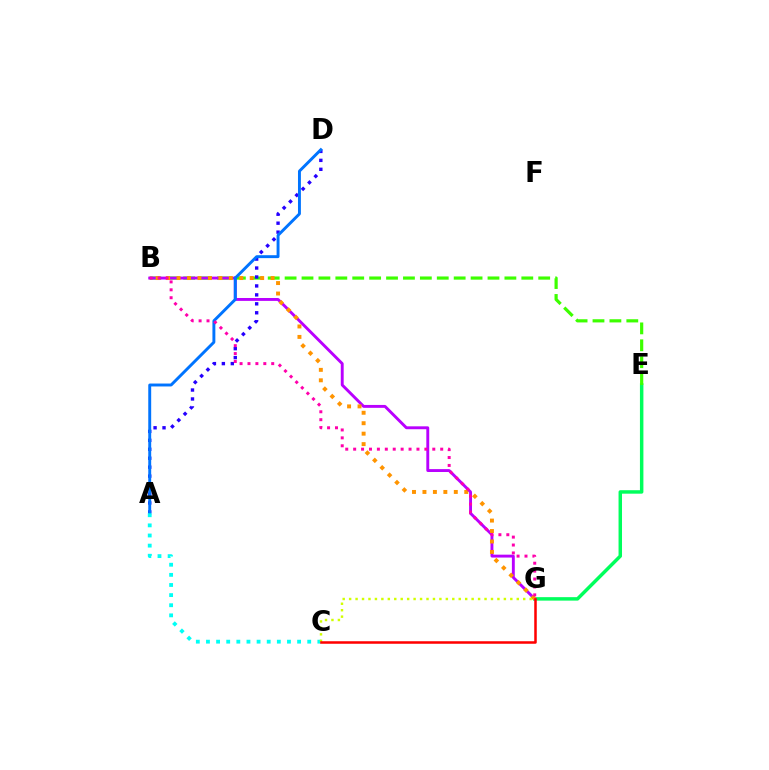{('E', 'G'): [{'color': '#00ff5c', 'line_style': 'solid', 'thickness': 2.5}], ('B', 'E'): [{'color': '#3dff00', 'line_style': 'dashed', 'thickness': 2.3}], ('B', 'G'): [{'color': '#b900ff', 'line_style': 'solid', 'thickness': 2.08}, {'color': '#ff9400', 'line_style': 'dotted', 'thickness': 2.84}, {'color': '#ff00ac', 'line_style': 'dotted', 'thickness': 2.15}], ('A', 'D'): [{'color': '#2500ff', 'line_style': 'dotted', 'thickness': 2.43}, {'color': '#0074ff', 'line_style': 'solid', 'thickness': 2.1}], ('A', 'C'): [{'color': '#00fff6', 'line_style': 'dotted', 'thickness': 2.75}], ('C', 'G'): [{'color': '#d1ff00', 'line_style': 'dotted', 'thickness': 1.75}, {'color': '#ff0000', 'line_style': 'solid', 'thickness': 1.81}]}